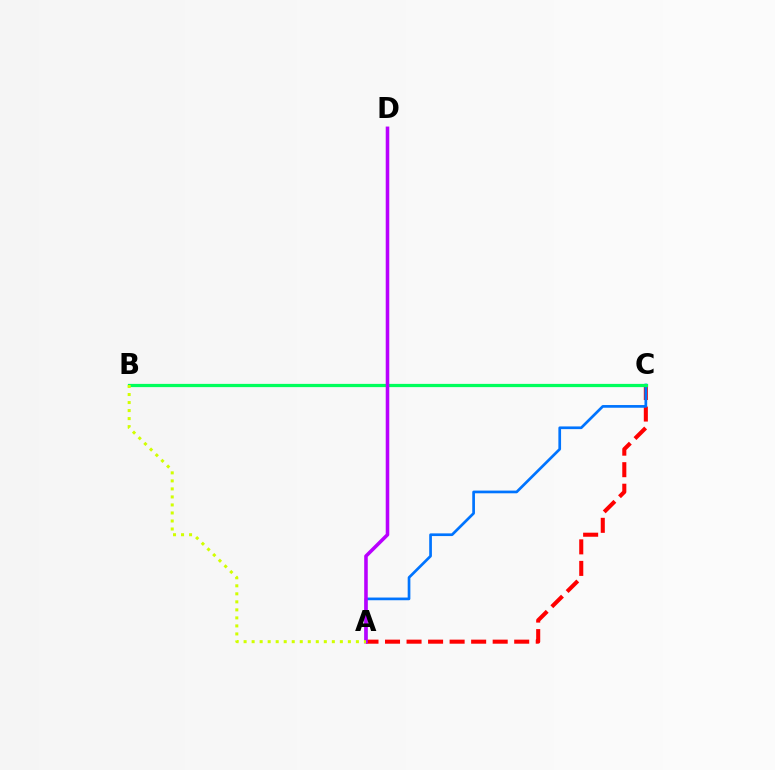{('A', 'C'): [{'color': '#ff0000', 'line_style': 'dashed', 'thickness': 2.93}, {'color': '#0074ff', 'line_style': 'solid', 'thickness': 1.94}], ('B', 'C'): [{'color': '#00ff5c', 'line_style': 'solid', 'thickness': 2.33}], ('A', 'D'): [{'color': '#b900ff', 'line_style': 'solid', 'thickness': 2.56}], ('A', 'B'): [{'color': '#d1ff00', 'line_style': 'dotted', 'thickness': 2.18}]}